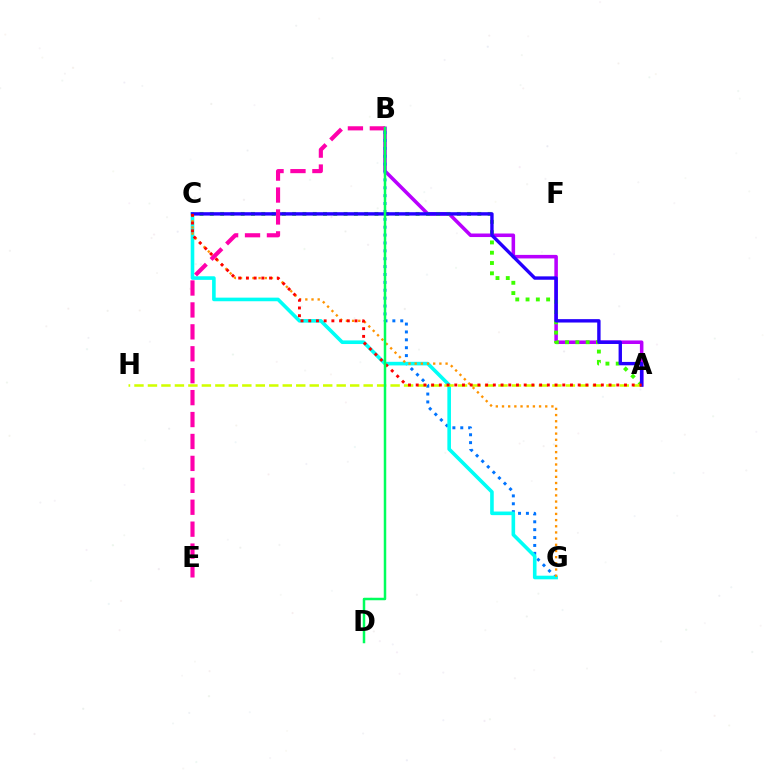{('A', 'B'): [{'color': '#b900ff', 'line_style': 'solid', 'thickness': 2.55}], ('A', 'C'): [{'color': '#3dff00', 'line_style': 'dotted', 'thickness': 2.8}, {'color': '#2500ff', 'line_style': 'solid', 'thickness': 2.44}, {'color': '#ff0000', 'line_style': 'dotted', 'thickness': 2.1}], ('B', 'G'): [{'color': '#0074ff', 'line_style': 'dotted', 'thickness': 2.14}], ('C', 'G'): [{'color': '#00fff6', 'line_style': 'solid', 'thickness': 2.6}, {'color': '#ff9400', 'line_style': 'dotted', 'thickness': 1.68}], ('A', 'H'): [{'color': '#d1ff00', 'line_style': 'dashed', 'thickness': 1.83}], ('B', 'E'): [{'color': '#ff00ac', 'line_style': 'dashed', 'thickness': 2.98}], ('B', 'D'): [{'color': '#00ff5c', 'line_style': 'solid', 'thickness': 1.79}]}